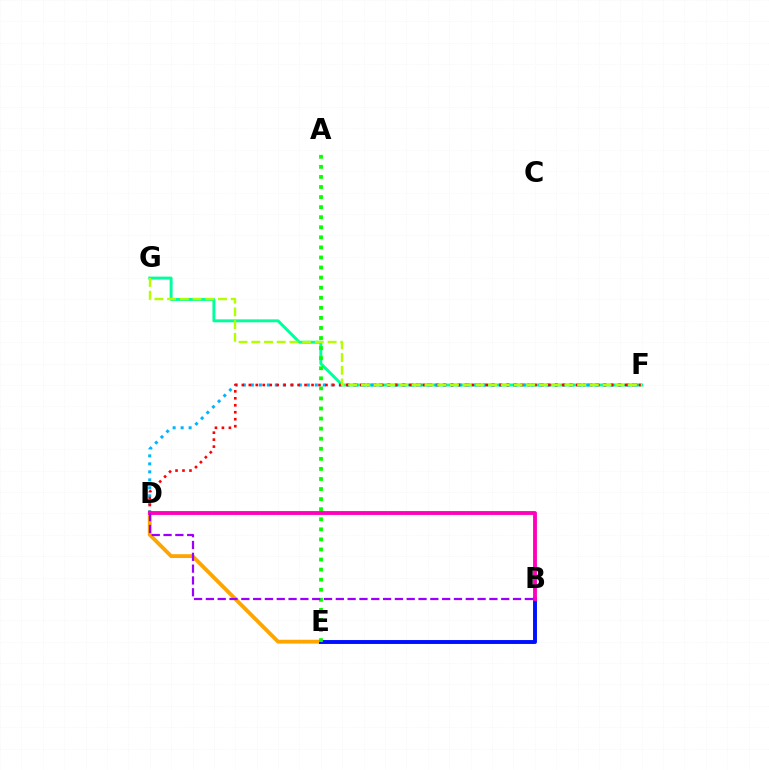{('D', 'E'): [{'color': '#ffa500', 'line_style': 'solid', 'thickness': 2.75}], ('F', 'G'): [{'color': '#00ff9d', 'line_style': 'solid', 'thickness': 2.11}, {'color': '#b3ff00', 'line_style': 'dashed', 'thickness': 1.73}], ('B', 'E'): [{'color': '#0010ff', 'line_style': 'solid', 'thickness': 2.82}], ('A', 'E'): [{'color': '#08ff00', 'line_style': 'dotted', 'thickness': 2.74}], ('D', 'F'): [{'color': '#00b5ff', 'line_style': 'dotted', 'thickness': 2.17}, {'color': '#ff0000', 'line_style': 'dotted', 'thickness': 1.89}], ('B', 'D'): [{'color': '#ff00bd', 'line_style': 'solid', 'thickness': 2.77}, {'color': '#9b00ff', 'line_style': 'dashed', 'thickness': 1.6}]}